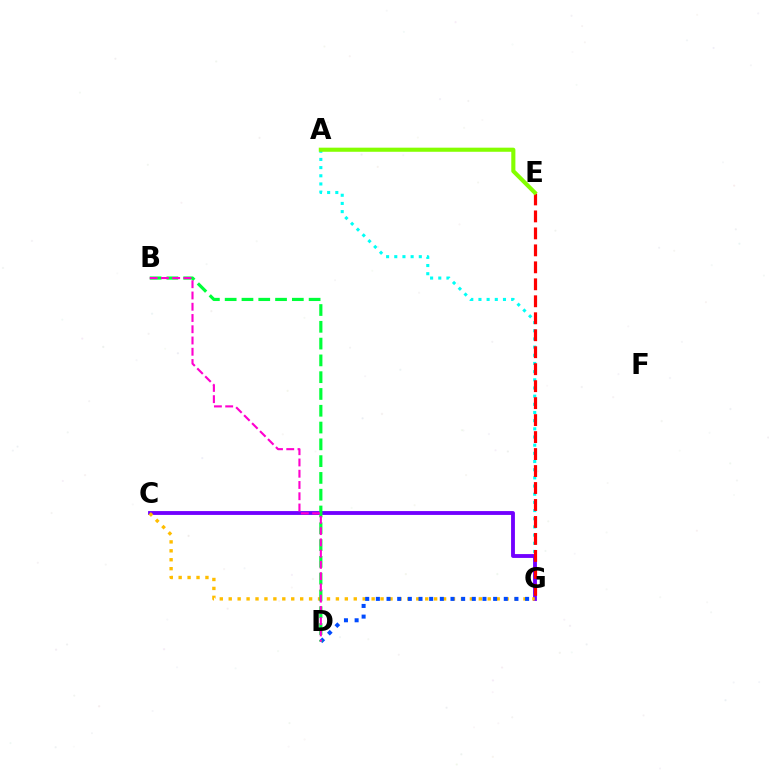{('A', 'G'): [{'color': '#00fff6', 'line_style': 'dotted', 'thickness': 2.22}], ('C', 'G'): [{'color': '#7200ff', 'line_style': 'solid', 'thickness': 2.77}, {'color': '#ffbd00', 'line_style': 'dotted', 'thickness': 2.43}], ('E', 'G'): [{'color': '#ff0000', 'line_style': 'dashed', 'thickness': 2.31}], ('A', 'E'): [{'color': '#84ff00', 'line_style': 'solid', 'thickness': 2.96}], ('D', 'G'): [{'color': '#004bff', 'line_style': 'dotted', 'thickness': 2.9}], ('B', 'D'): [{'color': '#00ff39', 'line_style': 'dashed', 'thickness': 2.28}, {'color': '#ff00cf', 'line_style': 'dashed', 'thickness': 1.53}]}